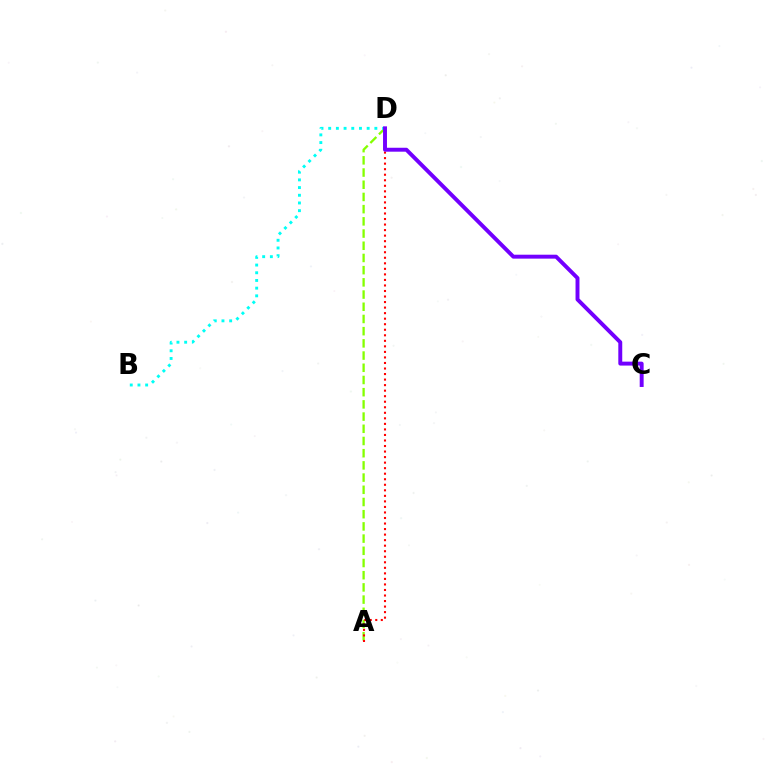{('A', 'D'): [{'color': '#84ff00', 'line_style': 'dashed', 'thickness': 1.66}, {'color': '#ff0000', 'line_style': 'dotted', 'thickness': 1.5}], ('B', 'D'): [{'color': '#00fff6', 'line_style': 'dotted', 'thickness': 2.09}], ('C', 'D'): [{'color': '#7200ff', 'line_style': 'solid', 'thickness': 2.83}]}